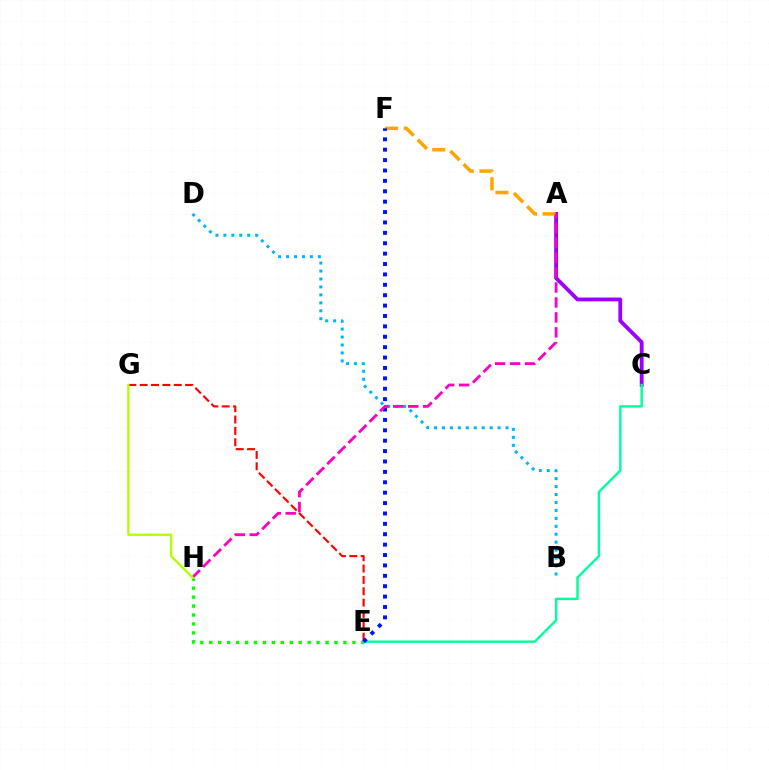{('E', 'H'): [{'color': '#08ff00', 'line_style': 'dotted', 'thickness': 2.43}], ('A', 'C'): [{'color': '#9b00ff', 'line_style': 'solid', 'thickness': 2.75}], ('C', 'E'): [{'color': '#00ff9d', 'line_style': 'solid', 'thickness': 1.74}], ('B', 'D'): [{'color': '#00b5ff', 'line_style': 'dotted', 'thickness': 2.16}], ('A', 'F'): [{'color': '#ffa500', 'line_style': 'dashed', 'thickness': 2.54}], ('E', 'G'): [{'color': '#ff0000', 'line_style': 'dashed', 'thickness': 1.54}], ('E', 'F'): [{'color': '#0010ff', 'line_style': 'dotted', 'thickness': 2.82}], ('A', 'H'): [{'color': '#ff00bd', 'line_style': 'dashed', 'thickness': 2.03}], ('G', 'H'): [{'color': '#b3ff00', 'line_style': 'solid', 'thickness': 1.67}]}